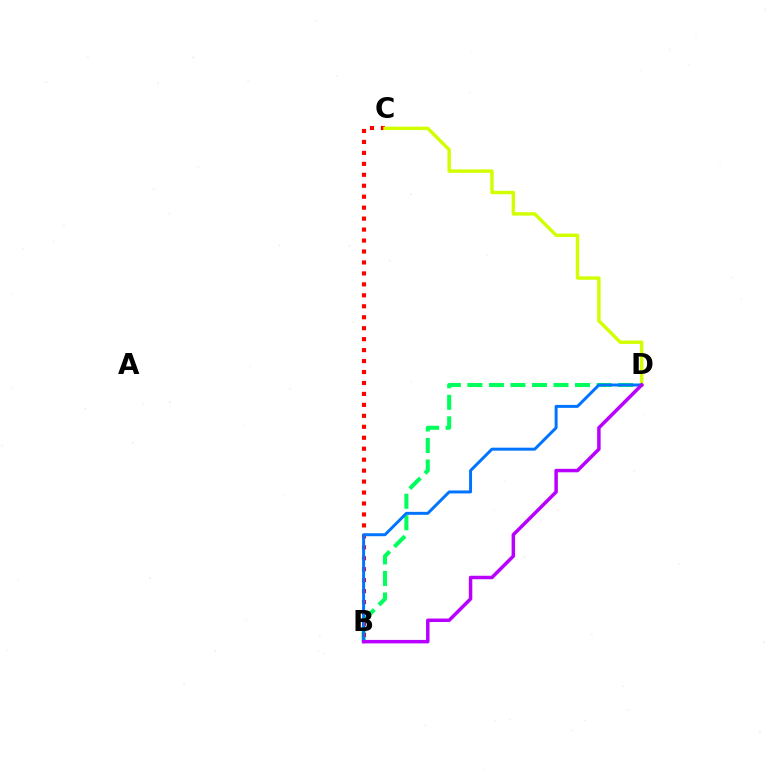{('B', 'D'): [{'color': '#00ff5c', 'line_style': 'dashed', 'thickness': 2.92}, {'color': '#0074ff', 'line_style': 'solid', 'thickness': 2.14}, {'color': '#b900ff', 'line_style': 'solid', 'thickness': 2.51}], ('B', 'C'): [{'color': '#ff0000', 'line_style': 'dotted', 'thickness': 2.98}], ('C', 'D'): [{'color': '#d1ff00', 'line_style': 'solid', 'thickness': 2.46}]}